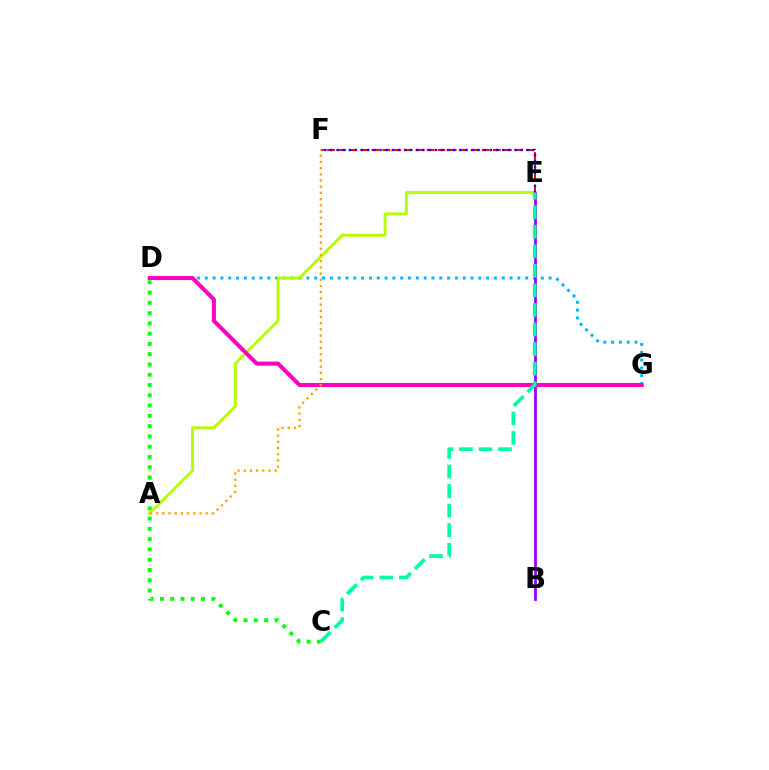{('D', 'G'): [{'color': '#00b5ff', 'line_style': 'dotted', 'thickness': 2.12}, {'color': '#ff00bd', 'line_style': 'solid', 'thickness': 2.9}], ('C', 'D'): [{'color': '#08ff00', 'line_style': 'dotted', 'thickness': 2.79}], ('E', 'F'): [{'color': '#ff0000', 'line_style': 'dashed', 'thickness': 1.5}, {'color': '#0010ff', 'line_style': 'dotted', 'thickness': 1.67}], ('A', 'E'): [{'color': '#b3ff00', 'line_style': 'solid', 'thickness': 2.08}], ('B', 'E'): [{'color': '#9b00ff', 'line_style': 'solid', 'thickness': 2.0}], ('C', 'E'): [{'color': '#00ff9d', 'line_style': 'dashed', 'thickness': 2.66}], ('A', 'F'): [{'color': '#ffa500', 'line_style': 'dotted', 'thickness': 1.69}]}